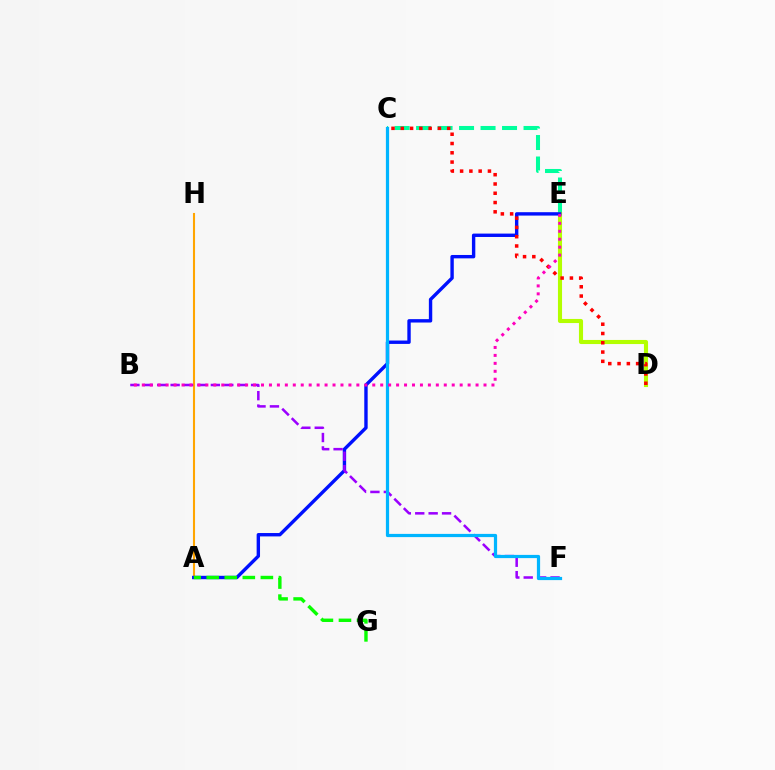{('C', 'E'): [{'color': '#00ff9d', 'line_style': 'dashed', 'thickness': 2.92}], ('D', 'E'): [{'color': '#b3ff00', 'line_style': 'solid', 'thickness': 2.95}], ('A', 'H'): [{'color': '#ffa500', 'line_style': 'solid', 'thickness': 1.51}], ('A', 'E'): [{'color': '#0010ff', 'line_style': 'solid', 'thickness': 2.44}], ('C', 'D'): [{'color': '#ff0000', 'line_style': 'dotted', 'thickness': 2.52}], ('A', 'G'): [{'color': '#08ff00', 'line_style': 'dashed', 'thickness': 2.45}], ('B', 'F'): [{'color': '#9b00ff', 'line_style': 'dashed', 'thickness': 1.82}], ('C', 'F'): [{'color': '#00b5ff', 'line_style': 'solid', 'thickness': 2.31}], ('B', 'E'): [{'color': '#ff00bd', 'line_style': 'dotted', 'thickness': 2.16}]}